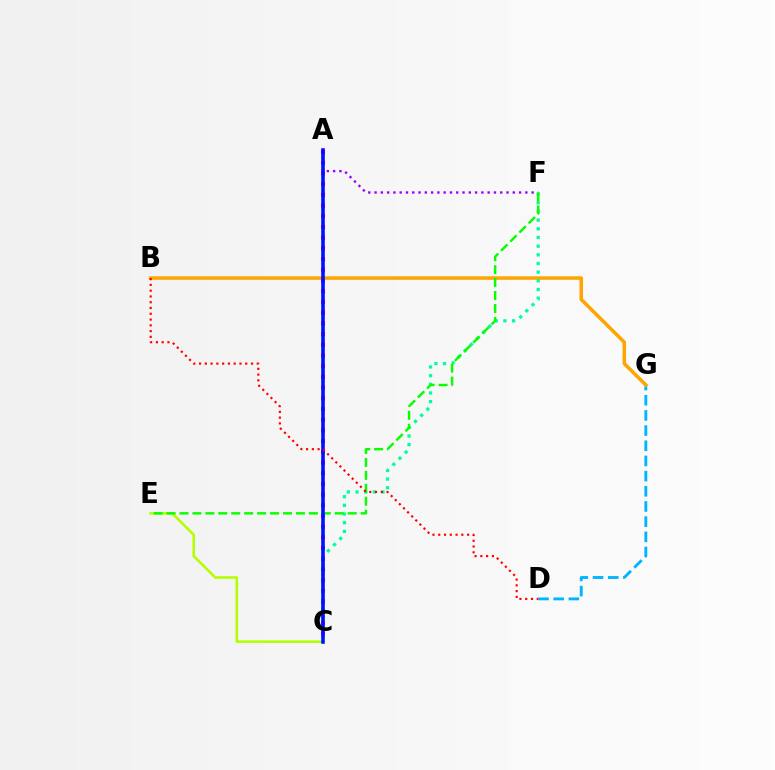{('D', 'G'): [{'color': '#00b5ff', 'line_style': 'dashed', 'thickness': 2.06}], ('B', 'G'): [{'color': '#ffa500', 'line_style': 'solid', 'thickness': 2.54}], ('A', 'C'): [{'color': '#ff00bd', 'line_style': 'dotted', 'thickness': 2.91}, {'color': '#0010ff', 'line_style': 'solid', 'thickness': 2.58}], ('C', 'E'): [{'color': '#b3ff00', 'line_style': 'solid', 'thickness': 1.84}], ('A', 'F'): [{'color': '#9b00ff', 'line_style': 'dotted', 'thickness': 1.71}], ('C', 'F'): [{'color': '#00ff9d', 'line_style': 'dotted', 'thickness': 2.36}], ('E', 'F'): [{'color': '#08ff00', 'line_style': 'dashed', 'thickness': 1.76}], ('B', 'D'): [{'color': '#ff0000', 'line_style': 'dotted', 'thickness': 1.57}]}